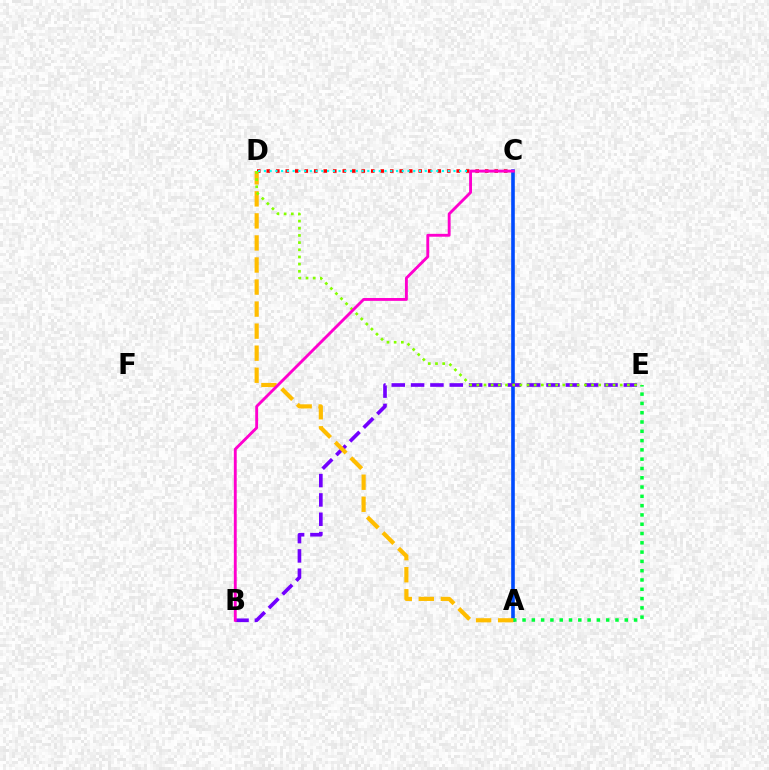{('A', 'C'): [{'color': '#004bff', 'line_style': 'solid', 'thickness': 2.6}], ('B', 'E'): [{'color': '#7200ff', 'line_style': 'dashed', 'thickness': 2.63}], ('C', 'D'): [{'color': '#ff0000', 'line_style': 'dotted', 'thickness': 2.58}, {'color': '#00fff6', 'line_style': 'dotted', 'thickness': 1.56}], ('A', 'E'): [{'color': '#00ff39', 'line_style': 'dotted', 'thickness': 2.52}], ('A', 'D'): [{'color': '#ffbd00', 'line_style': 'dashed', 'thickness': 2.99}], ('D', 'E'): [{'color': '#84ff00', 'line_style': 'dotted', 'thickness': 1.95}], ('B', 'C'): [{'color': '#ff00cf', 'line_style': 'solid', 'thickness': 2.07}]}